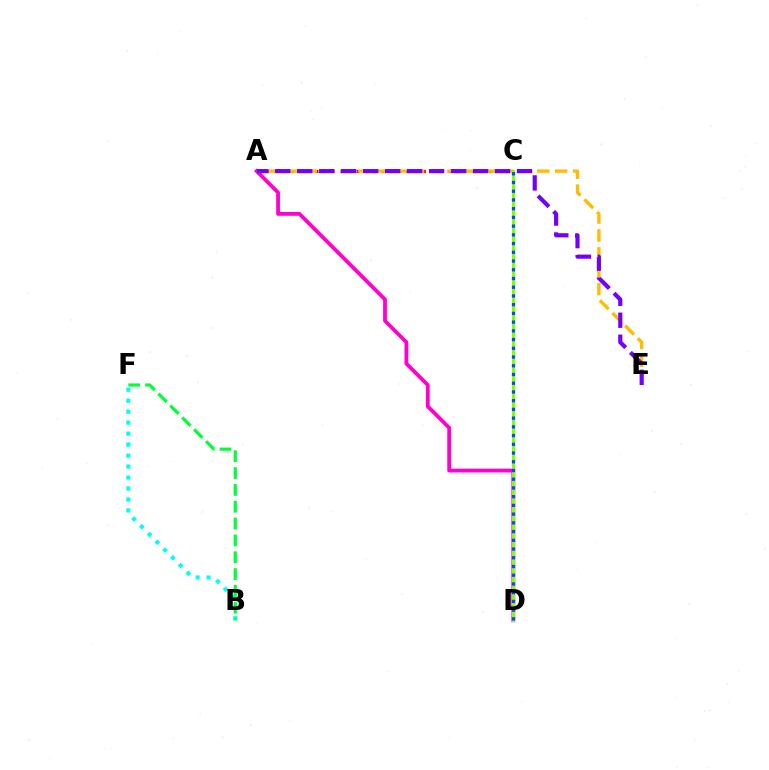{('B', 'F'): [{'color': '#00fff6', 'line_style': 'dotted', 'thickness': 2.98}, {'color': '#00ff39', 'line_style': 'dashed', 'thickness': 2.29}], ('A', 'D'): [{'color': '#ff00cf', 'line_style': 'solid', 'thickness': 2.73}], ('A', 'C'): [{'color': '#ff0000', 'line_style': 'dotted', 'thickness': 2.25}], ('A', 'E'): [{'color': '#ffbd00', 'line_style': 'dashed', 'thickness': 2.43}, {'color': '#7200ff', 'line_style': 'dashed', 'thickness': 2.99}], ('C', 'D'): [{'color': '#84ff00', 'line_style': 'solid', 'thickness': 2.18}, {'color': '#004bff', 'line_style': 'dotted', 'thickness': 2.37}]}